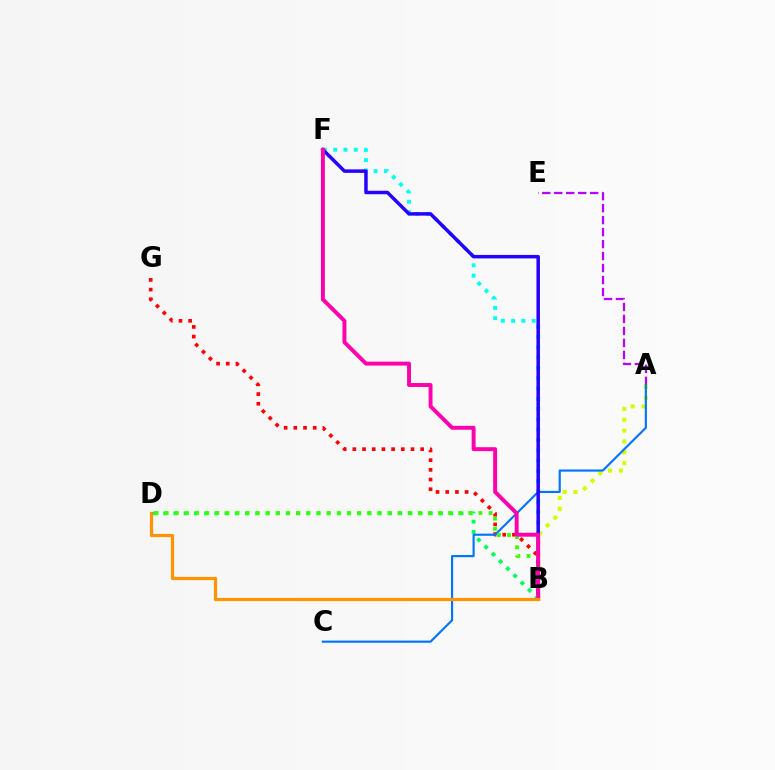{('B', 'F'): [{'color': '#00fff6', 'line_style': 'dotted', 'thickness': 2.8}, {'color': '#2500ff', 'line_style': 'solid', 'thickness': 2.5}, {'color': '#ff00ac', 'line_style': 'solid', 'thickness': 2.83}], ('A', 'E'): [{'color': '#b900ff', 'line_style': 'dashed', 'thickness': 1.63}], ('B', 'G'): [{'color': '#ff0000', 'line_style': 'dotted', 'thickness': 2.63}], ('A', 'B'): [{'color': '#d1ff00', 'line_style': 'dotted', 'thickness': 2.95}], ('B', 'D'): [{'color': '#00ff5c', 'line_style': 'dotted', 'thickness': 2.78}, {'color': '#3dff00', 'line_style': 'dotted', 'thickness': 2.75}, {'color': '#ff9400', 'line_style': 'solid', 'thickness': 2.32}], ('A', 'C'): [{'color': '#0074ff', 'line_style': 'solid', 'thickness': 1.55}]}